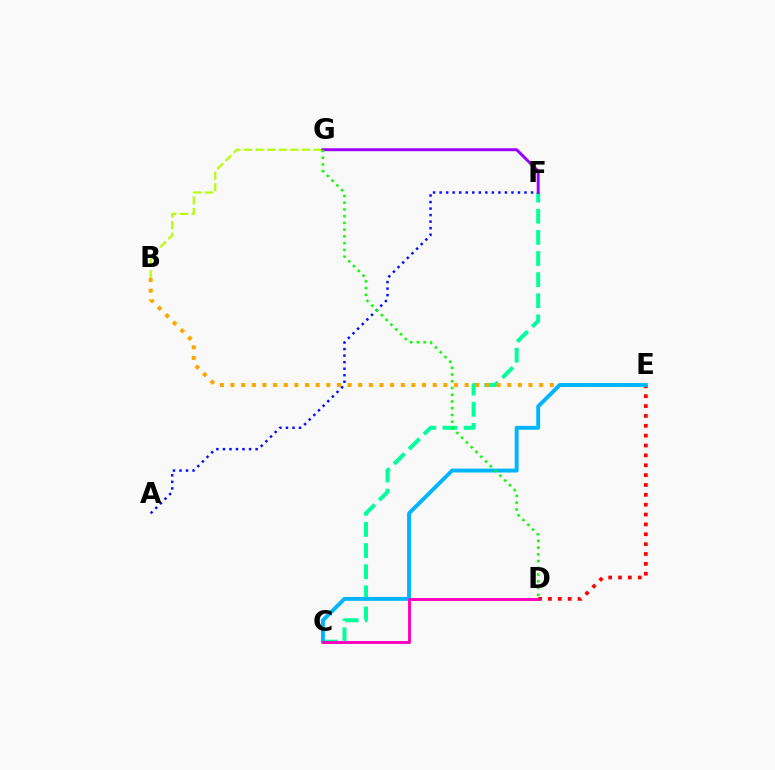{('C', 'F'): [{'color': '#00ff9d', 'line_style': 'dashed', 'thickness': 2.87}], ('D', 'E'): [{'color': '#ff0000', 'line_style': 'dotted', 'thickness': 2.68}], ('B', 'E'): [{'color': '#ffa500', 'line_style': 'dotted', 'thickness': 2.89}], ('A', 'F'): [{'color': '#0010ff', 'line_style': 'dotted', 'thickness': 1.77}], ('B', 'G'): [{'color': '#b3ff00', 'line_style': 'dashed', 'thickness': 1.57}], ('F', 'G'): [{'color': '#9b00ff', 'line_style': 'solid', 'thickness': 2.13}], ('C', 'E'): [{'color': '#00b5ff', 'line_style': 'solid', 'thickness': 2.8}], ('C', 'D'): [{'color': '#ff00bd', 'line_style': 'solid', 'thickness': 2.1}], ('D', 'G'): [{'color': '#08ff00', 'line_style': 'dotted', 'thickness': 1.83}]}